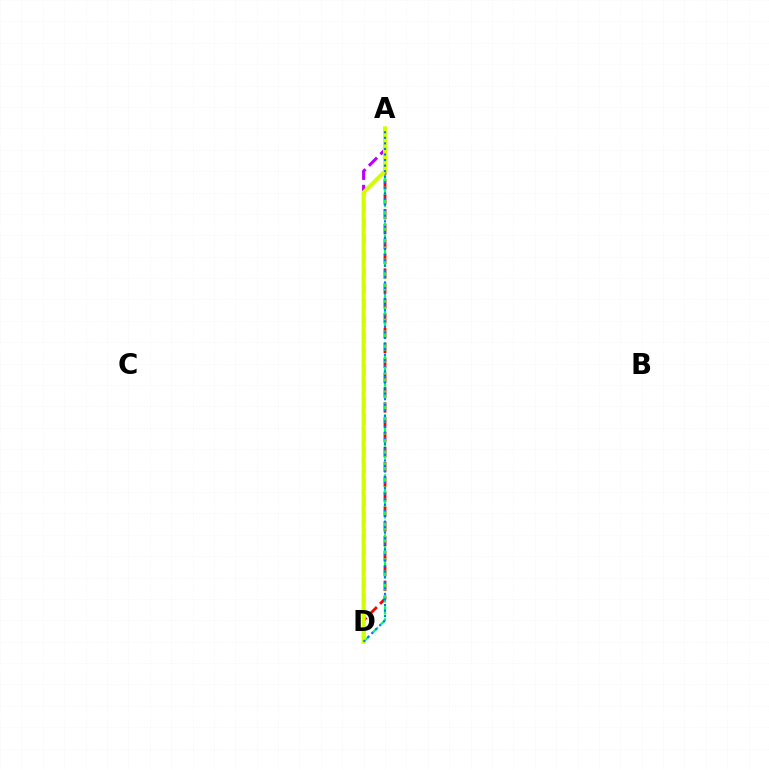{('A', 'D'): [{'color': '#ff0000', 'line_style': 'dashed', 'thickness': 2.02}, {'color': '#b900ff', 'line_style': 'dashed', 'thickness': 2.22}, {'color': '#00ff5c', 'line_style': 'dashed', 'thickness': 1.63}, {'color': '#d1ff00', 'line_style': 'solid', 'thickness': 2.92}, {'color': '#0074ff', 'line_style': 'dotted', 'thickness': 1.51}]}